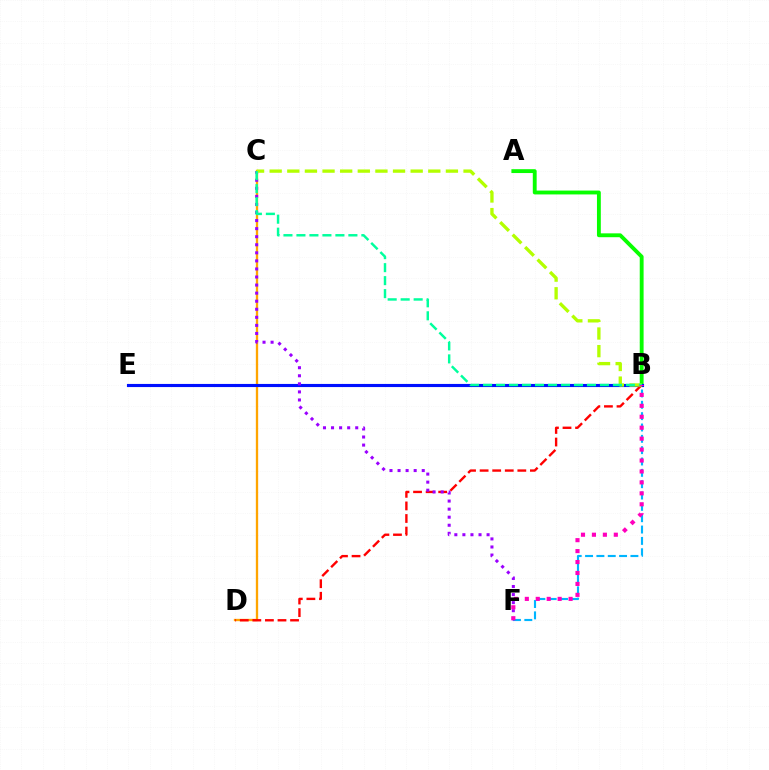{('C', 'D'): [{'color': '#ffa500', 'line_style': 'solid', 'thickness': 1.67}], ('A', 'B'): [{'color': '#08ff00', 'line_style': 'solid', 'thickness': 2.78}], ('B', 'F'): [{'color': '#00b5ff', 'line_style': 'dashed', 'thickness': 1.54}, {'color': '#ff00bd', 'line_style': 'dotted', 'thickness': 2.97}], ('B', 'E'): [{'color': '#0010ff', 'line_style': 'solid', 'thickness': 2.25}], ('B', 'D'): [{'color': '#ff0000', 'line_style': 'dashed', 'thickness': 1.71}], ('C', 'F'): [{'color': '#9b00ff', 'line_style': 'dotted', 'thickness': 2.19}], ('B', 'C'): [{'color': '#b3ff00', 'line_style': 'dashed', 'thickness': 2.39}, {'color': '#00ff9d', 'line_style': 'dashed', 'thickness': 1.76}]}